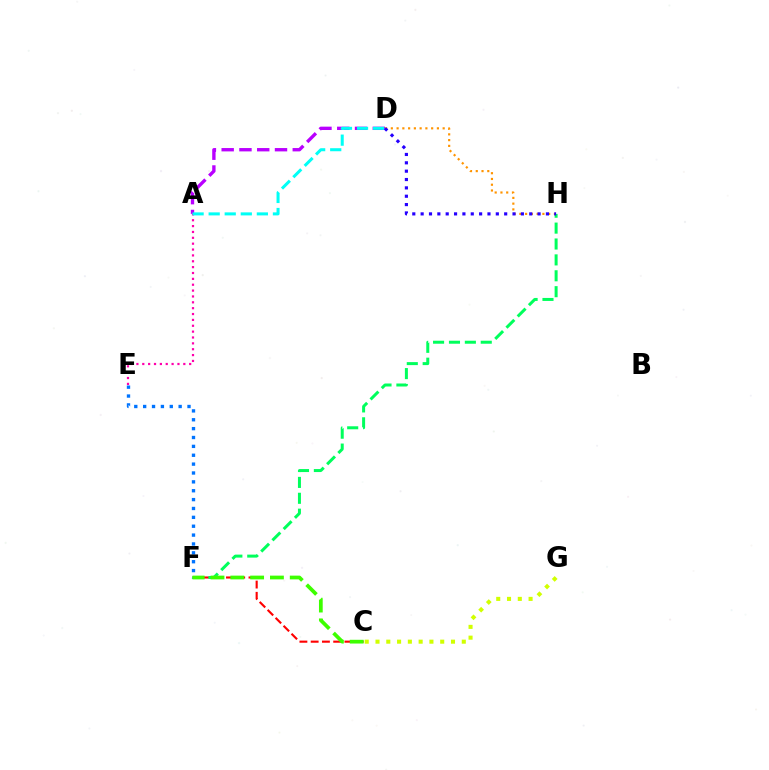{('C', 'F'): [{'color': '#ff0000', 'line_style': 'dashed', 'thickness': 1.53}, {'color': '#3dff00', 'line_style': 'dashed', 'thickness': 2.69}], ('E', 'F'): [{'color': '#0074ff', 'line_style': 'dotted', 'thickness': 2.41}], ('F', 'H'): [{'color': '#00ff5c', 'line_style': 'dashed', 'thickness': 2.16}], ('D', 'H'): [{'color': '#ff9400', 'line_style': 'dotted', 'thickness': 1.56}, {'color': '#2500ff', 'line_style': 'dotted', 'thickness': 2.27}], ('A', 'D'): [{'color': '#b900ff', 'line_style': 'dashed', 'thickness': 2.41}, {'color': '#00fff6', 'line_style': 'dashed', 'thickness': 2.18}], ('A', 'E'): [{'color': '#ff00ac', 'line_style': 'dotted', 'thickness': 1.59}], ('C', 'G'): [{'color': '#d1ff00', 'line_style': 'dotted', 'thickness': 2.93}]}